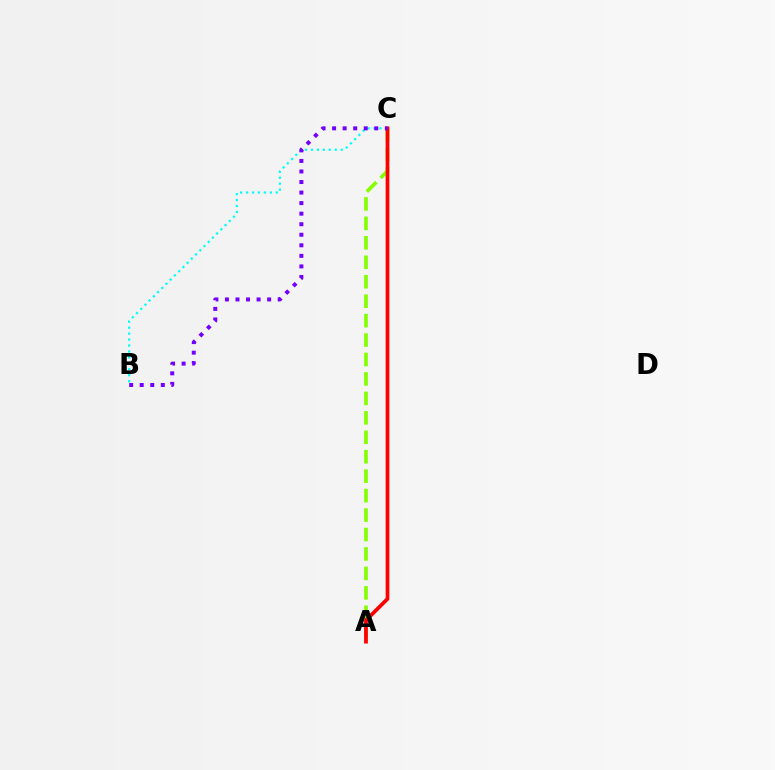{('B', 'C'): [{'color': '#00fff6', 'line_style': 'dotted', 'thickness': 1.62}, {'color': '#7200ff', 'line_style': 'dotted', 'thickness': 2.87}], ('A', 'C'): [{'color': '#84ff00', 'line_style': 'dashed', 'thickness': 2.64}, {'color': '#ff0000', 'line_style': 'solid', 'thickness': 2.68}]}